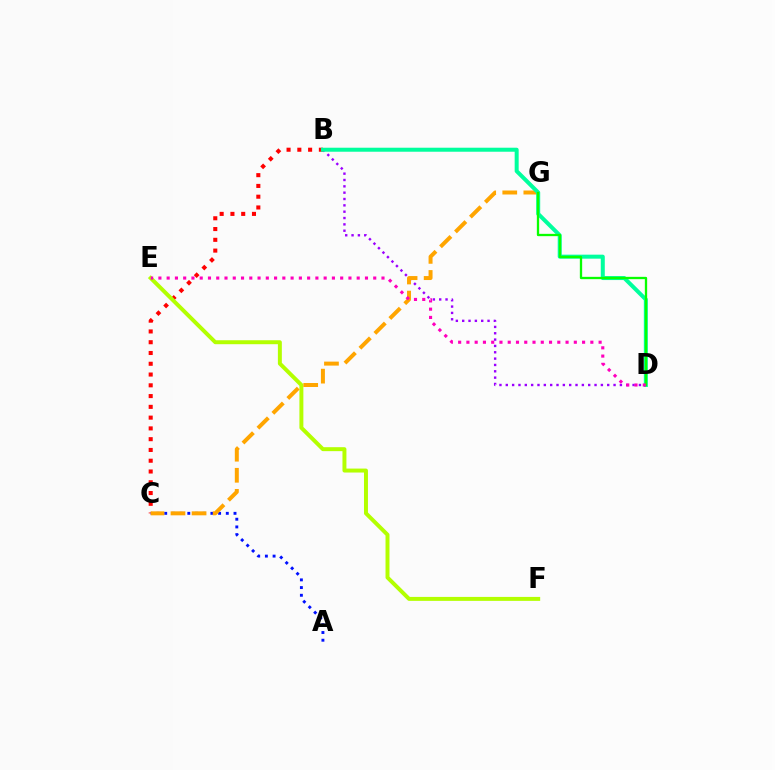{('A', 'C'): [{'color': '#0010ff', 'line_style': 'dotted', 'thickness': 2.09}], ('B', 'C'): [{'color': '#ff0000', 'line_style': 'dotted', 'thickness': 2.93}], ('B', 'D'): [{'color': '#9b00ff', 'line_style': 'dotted', 'thickness': 1.72}, {'color': '#00ff9d', 'line_style': 'solid', 'thickness': 2.88}], ('B', 'G'): [{'color': '#00b5ff', 'line_style': 'solid', 'thickness': 1.61}], ('E', 'F'): [{'color': '#b3ff00', 'line_style': 'solid', 'thickness': 2.85}], ('C', 'G'): [{'color': '#ffa500', 'line_style': 'dashed', 'thickness': 2.86}], ('D', 'G'): [{'color': '#08ff00', 'line_style': 'solid', 'thickness': 1.66}], ('D', 'E'): [{'color': '#ff00bd', 'line_style': 'dotted', 'thickness': 2.24}]}